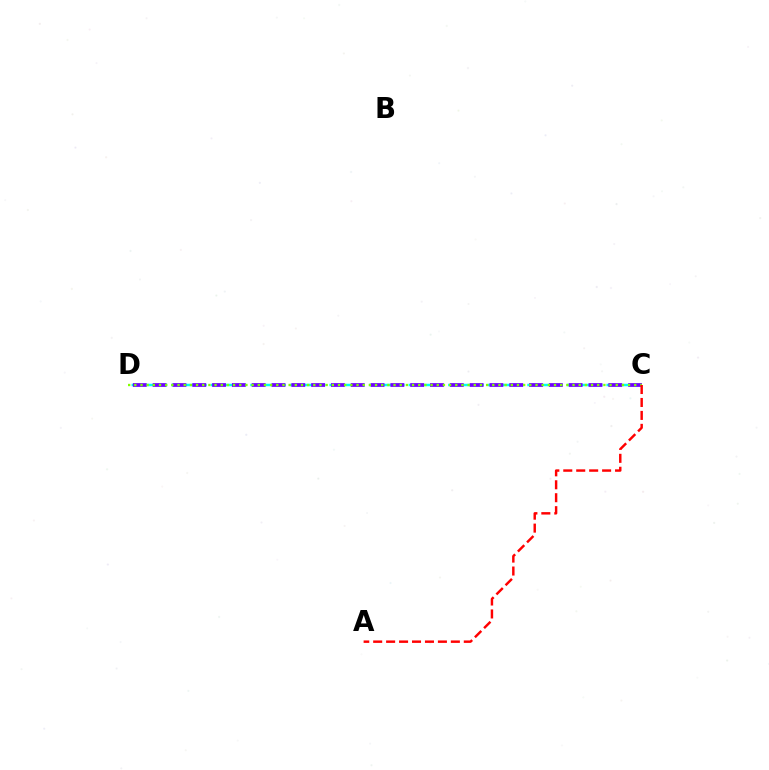{('C', 'D'): [{'color': '#00fff6', 'line_style': 'dashed', 'thickness': 1.79}, {'color': '#7200ff', 'line_style': 'dashed', 'thickness': 2.69}, {'color': '#84ff00', 'line_style': 'dotted', 'thickness': 1.68}], ('A', 'C'): [{'color': '#ff0000', 'line_style': 'dashed', 'thickness': 1.76}]}